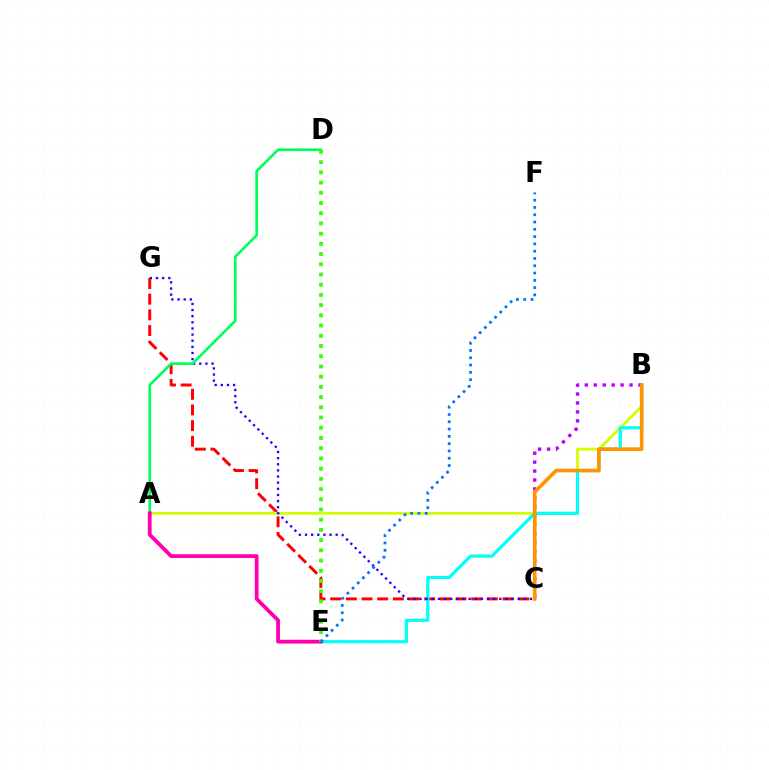{('C', 'G'): [{'color': '#ff0000', 'line_style': 'dashed', 'thickness': 2.13}, {'color': '#2500ff', 'line_style': 'dotted', 'thickness': 1.67}], ('A', 'B'): [{'color': '#d1ff00', 'line_style': 'solid', 'thickness': 2.01}], ('B', 'E'): [{'color': '#00fff6', 'line_style': 'solid', 'thickness': 2.28}], ('B', 'C'): [{'color': '#b900ff', 'line_style': 'dotted', 'thickness': 2.43}, {'color': '#ff9400', 'line_style': 'solid', 'thickness': 2.62}], ('A', 'D'): [{'color': '#00ff5c', 'line_style': 'solid', 'thickness': 1.92}], ('A', 'E'): [{'color': '#ff00ac', 'line_style': 'solid', 'thickness': 2.72}], ('D', 'E'): [{'color': '#3dff00', 'line_style': 'dotted', 'thickness': 2.78}], ('E', 'F'): [{'color': '#0074ff', 'line_style': 'dotted', 'thickness': 1.98}]}